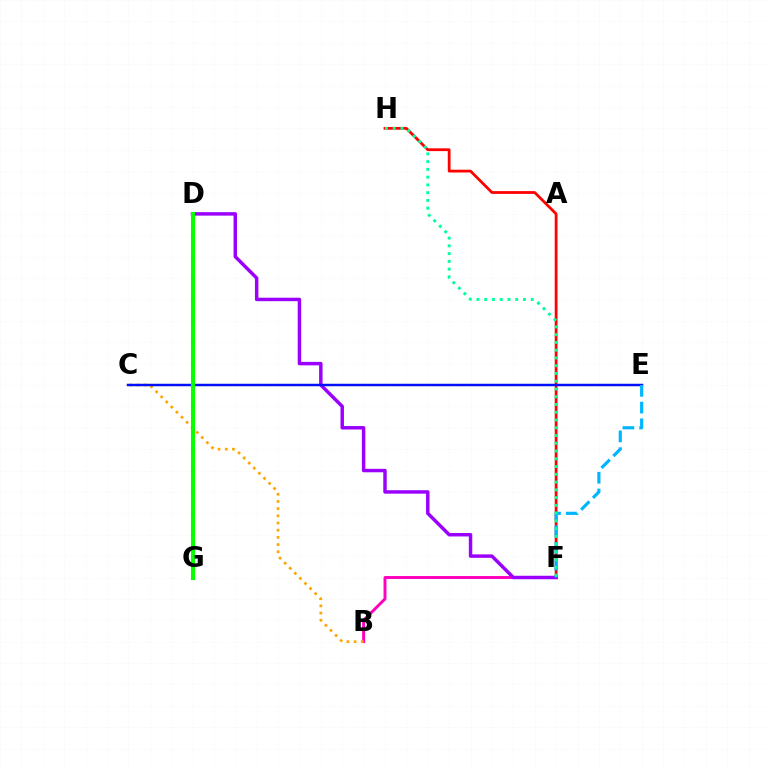{('B', 'F'): [{'color': '#ff00bd', 'line_style': 'solid', 'thickness': 2.11}], ('C', 'E'): [{'color': '#b3ff00', 'line_style': 'solid', 'thickness': 1.52}, {'color': '#0010ff', 'line_style': 'solid', 'thickness': 1.77}], ('B', 'C'): [{'color': '#ffa500', 'line_style': 'dotted', 'thickness': 1.95}], ('F', 'H'): [{'color': '#ff0000', 'line_style': 'solid', 'thickness': 2.0}, {'color': '#00ff9d', 'line_style': 'dotted', 'thickness': 2.11}], ('D', 'F'): [{'color': '#9b00ff', 'line_style': 'solid', 'thickness': 2.5}], ('E', 'F'): [{'color': '#00b5ff', 'line_style': 'dashed', 'thickness': 2.27}], ('D', 'G'): [{'color': '#08ff00', 'line_style': 'solid', 'thickness': 2.94}]}